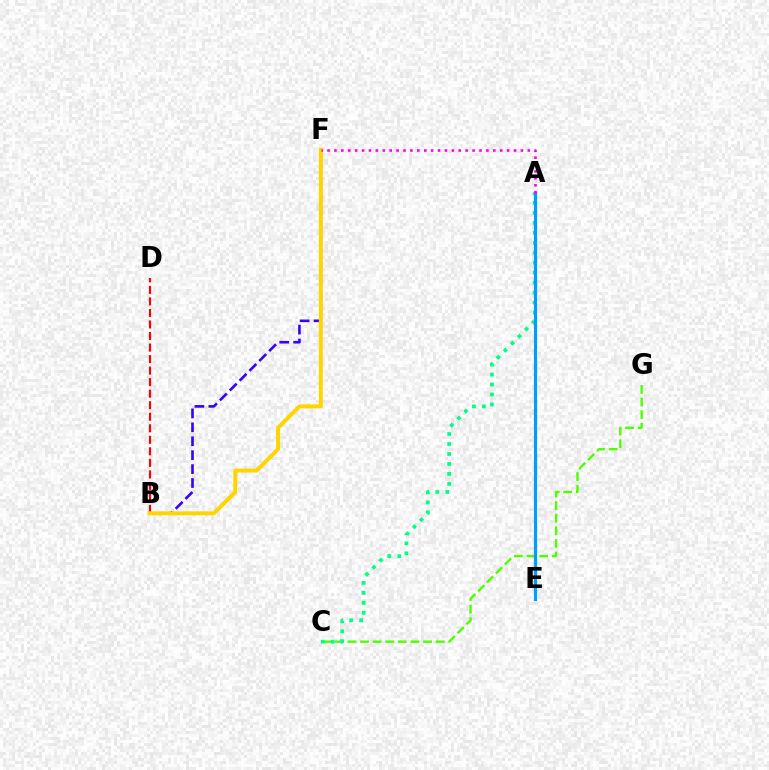{('B', 'D'): [{'color': '#ff0000', 'line_style': 'dashed', 'thickness': 1.57}], ('C', 'G'): [{'color': '#4fff00', 'line_style': 'dashed', 'thickness': 1.71}], ('B', 'F'): [{'color': '#3700ff', 'line_style': 'dashed', 'thickness': 1.89}, {'color': '#ffd500', 'line_style': 'solid', 'thickness': 2.84}], ('A', 'C'): [{'color': '#00ff86', 'line_style': 'dotted', 'thickness': 2.71}], ('A', 'E'): [{'color': '#009eff', 'line_style': 'solid', 'thickness': 2.29}], ('A', 'F'): [{'color': '#ff00ed', 'line_style': 'dotted', 'thickness': 1.88}]}